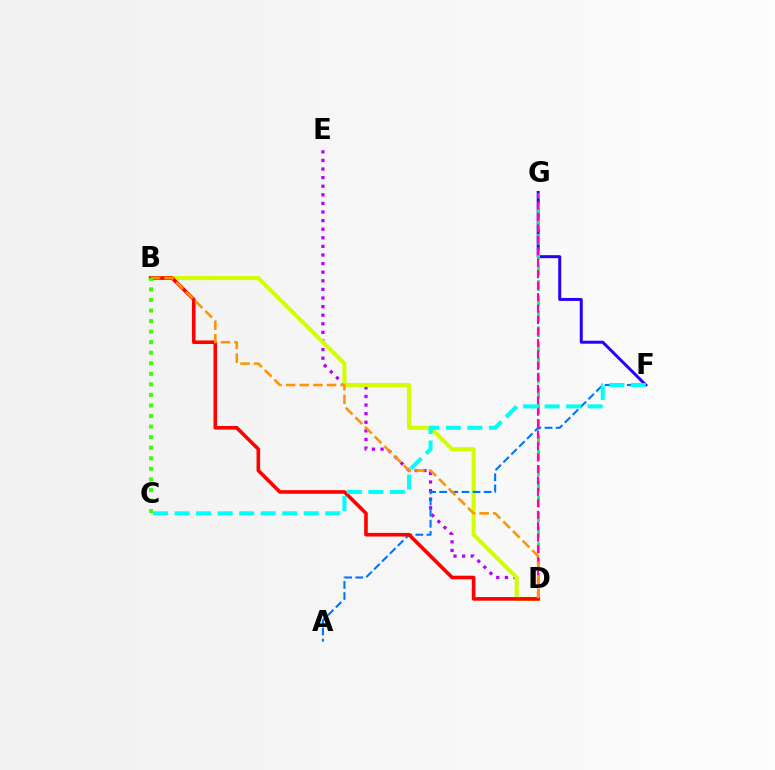{('D', 'E'): [{'color': '#b900ff', 'line_style': 'dotted', 'thickness': 2.34}], ('F', 'G'): [{'color': '#2500ff', 'line_style': 'solid', 'thickness': 2.15}], ('D', 'G'): [{'color': '#00ff5c', 'line_style': 'dashed', 'thickness': 2.1}, {'color': '#ff00ac', 'line_style': 'dashed', 'thickness': 1.56}], ('B', 'D'): [{'color': '#d1ff00', 'line_style': 'solid', 'thickness': 2.95}, {'color': '#ff0000', 'line_style': 'solid', 'thickness': 2.6}, {'color': '#ff9400', 'line_style': 'dashed', 'thickness': 1.85}], ('A', 'F'): [{'color': '#0074ff', 'line_style': 'dashed', 'thickness': 1.51}], ('C', 'F'): [{'color': '#00fff6', 'line_style': 'dashed', 'thickness': 2.92}], ('B', 'C'): [{'color': '#3dff00', 'line_style': 'dotted', 'thickness': 2.87}]}